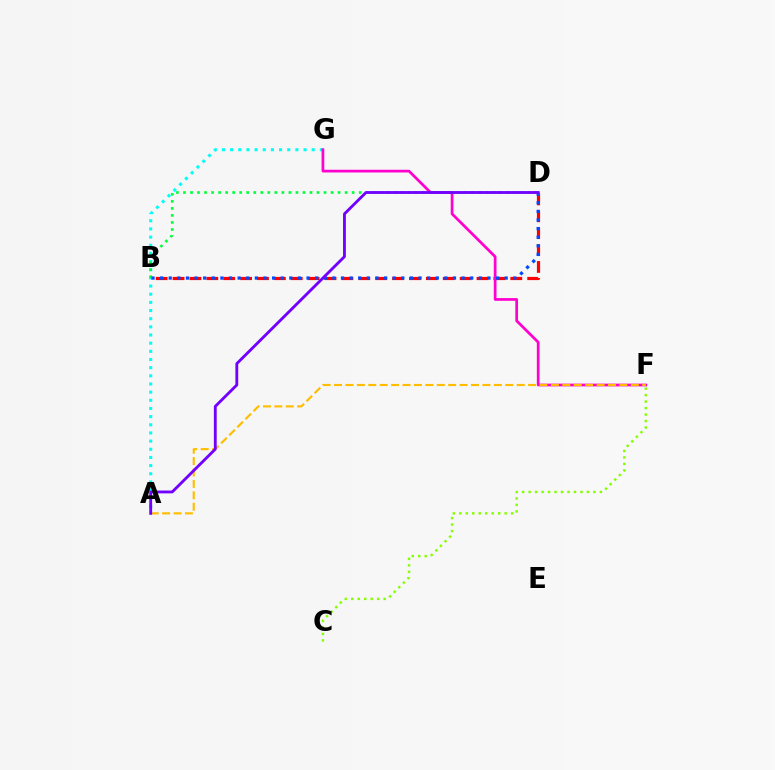{('A', 'G'): [{'color': '#00fff6', 'line_style': 'dotted', 'thickness': 2.22}], ('B', 'D'): [{'color': '#ff0000', 'line_style': 'dashed', 'thickness': 2.29}, {'color': '#00ff39', 'line_style': 'dotted', 'thickness': 1.91}, {'color': '#004bff', 'line_style': 'dotted', 'thickness': 2.34}], ('F', 'G'): [{'color': '#ff00cf', 'line_style': 'solid', 'thickness': 1.96}], ('A', 'F'): [{'color': '#ffbd00', 'line_style': 'dashed', 'thickness': 1.55}], ('A', 'D'): [{'color': '#7200ff', 'line_style': 'solid', 'thickness': 2.04}], ('C', 'F'): [{'color': '#84ff00', 'line_style': 'dotted', 'thickness': 1.76}]}